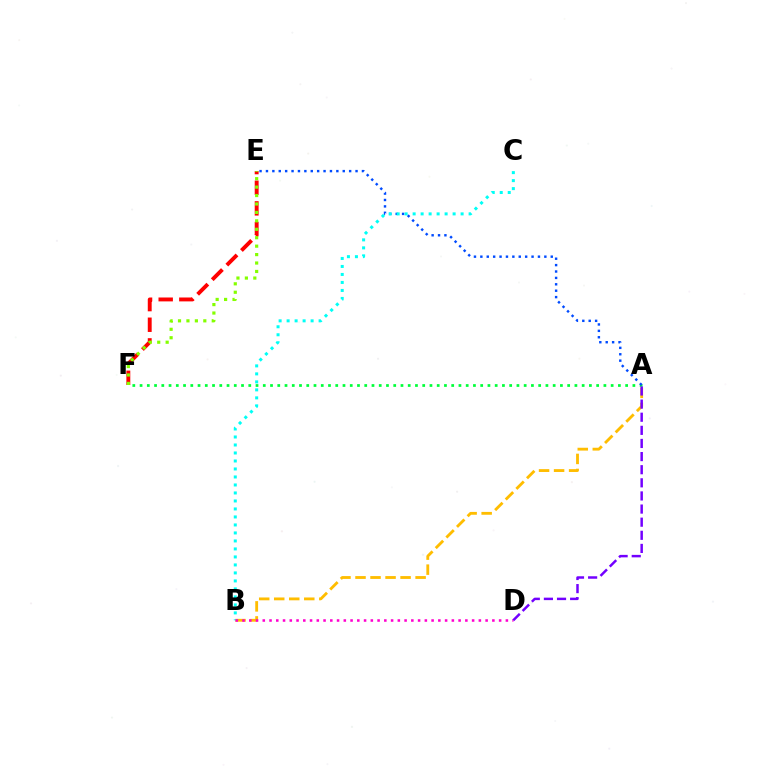{('E', 'F'): [{'color': '#ff0000', 'line_style': 'dashed', 'thickness': 2.8}, {'color': '#84ff00', 'line_style': 'dotted', 'thickness': 2.29}], ('A', 'B'): [{'color': '#ffbd00', 'line_style': 'dashed', 'thickness': 2.04}], ('A', 'F'): [{'color': '#00ff39', 'line_style': 'dotted', 'thickness': 1.97}], ('A', 'E'): [{'color': '#004bff', 'line_style': 'dotted', 'thickness': 1.74}], ('B', 'C'): [{'color': '#00fff6', 'line_style': 'dotted', 'thickness': 2.17}], ('B', 'D'): [{'color': '#ff00cf', 'line_style': 'dotted', 'thickness': 1.83}], ('A', 'D'): [{'color': '#7200ff', 'line_style': 'dashed', 'thickness': 1.78}]}